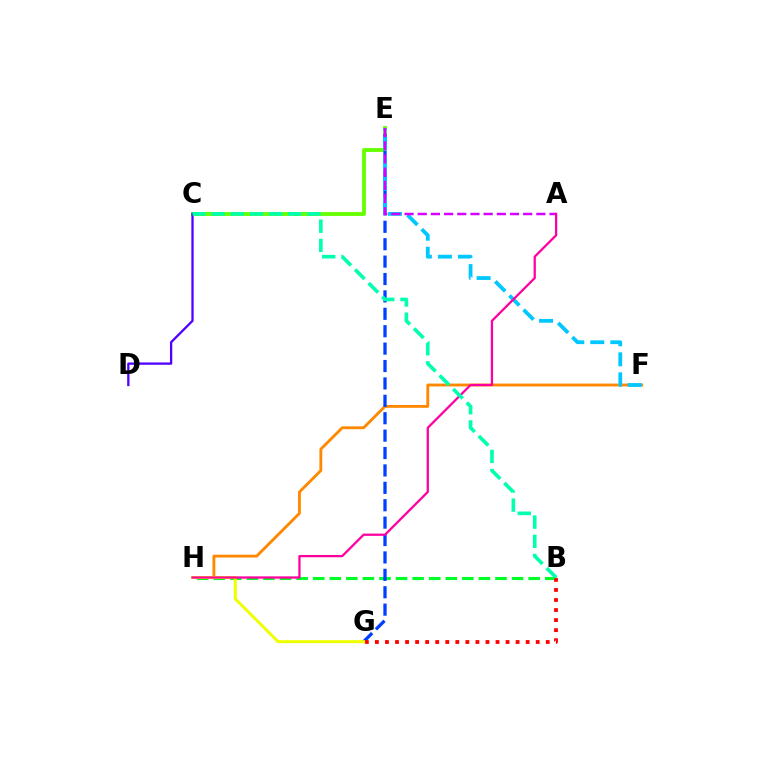{('C', 'E'): [{'color': '#66ff00', 'line_style': 'solid', 'thickness': 2.77}], ('F', 'H'): [{'color': '#ff8800', 'line_style': 'solid', 'thickness': 2.05}], ('B', 'H'): [{'color': '#00ff27', 'line_style': 'dashed', 'thickness': 2.25}], ('E', 'G'): [{'color': '#003fff', 'line_style': 'dashed', 'thickness': 2.36}], ('E', 'F'): [{'color': '#00c7ff', 'line_style': 'dashed', 'thickness': 2.72}], ('B', 'G'): [{'color': '#ff0000', 'line_style': 'dotted', 'thickness': 2.73}], ('G', 'H'): [{'color': '#eeff00', 'line_style': 'solid', 'thickness': 2.17}], ('A', 'E'): [{'color': '#d600ff', 'line_style': 'dashed', 'thickness': 1.79}], ('C', 'D'): [{'color': '#4f00ff', 'line_style': 'solid', 'thickness': 1.65}], ('A', 'H'): [{'color': '#ff00a0', 'line_style': 'solid', 'thickness': 1.63}], ('B', 'C'): [{'color': '#00ffaf', 'line_style': 'dashed', 'thickness': 2.61}]}